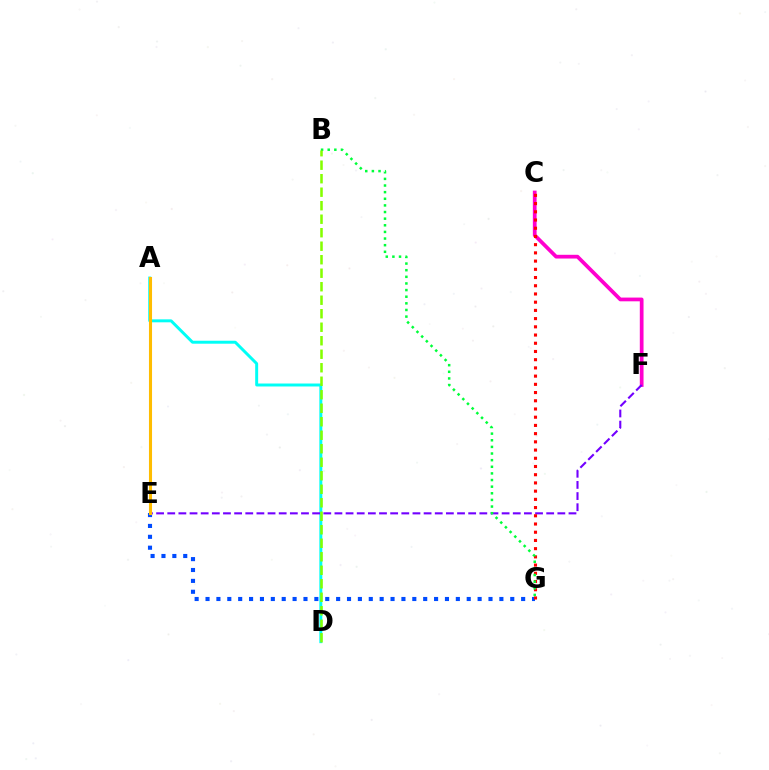{('A', 'D'): [{'color': '#00fff6', 'line_style': 'solid', 'thickness': 2.13}], ('C', 'F'): [{'color': '#ff00cf', 'line_style': 'solid', 'thickness': 2.69}], ('E', 'G'): [{'color': '#004bff', 'line_style': 'dotted', 'thickness': 2.96}], ('E', 'F'): [{'color': '#7200ff', 'line_style': 'dashed', 'thickness': 1.51}], ('A', 'E'): [{'color': '#ffbd00', 'line_style': 'solid', 'thickness': 2.21}], ('C', 'G'): [{'color': '#ff0000', 'line_style': 'dotted', 'thickness': 2.23}], ('B', 'G'): [{'color': '#00ff39', 'line_style': 'dotted', 'thickness': 1.8}], ('B', 'D'): [{'color': '#84ff00', 'line_style': 'dashed', 'thickness': 1.83}]}